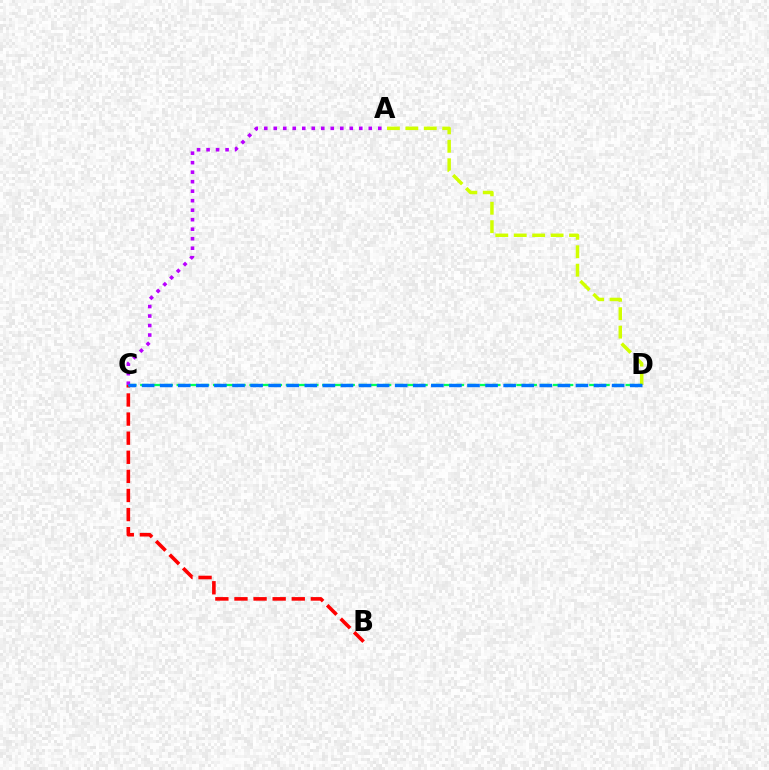{('B', 'C'): [{'color': '#ff0000', 'line_style': 'dashed', 'thickness': 2.59}], ('A', 'D'): [{'color': '#d1ff00', 'line_style': 'dashed', 'thickness': 2.5}], ('C', 'D'): [{'color': '#00ff5c', 'line_style': 'dashed', 'thickness': 1.65}, {'color': '#0074ff', 'line_style': 'dashed', 'thickness': 2.46}], ('A', 'C'): [{'color': '#b900ff', 'line_style': 'dotted', 'thickness': 2.58}]}